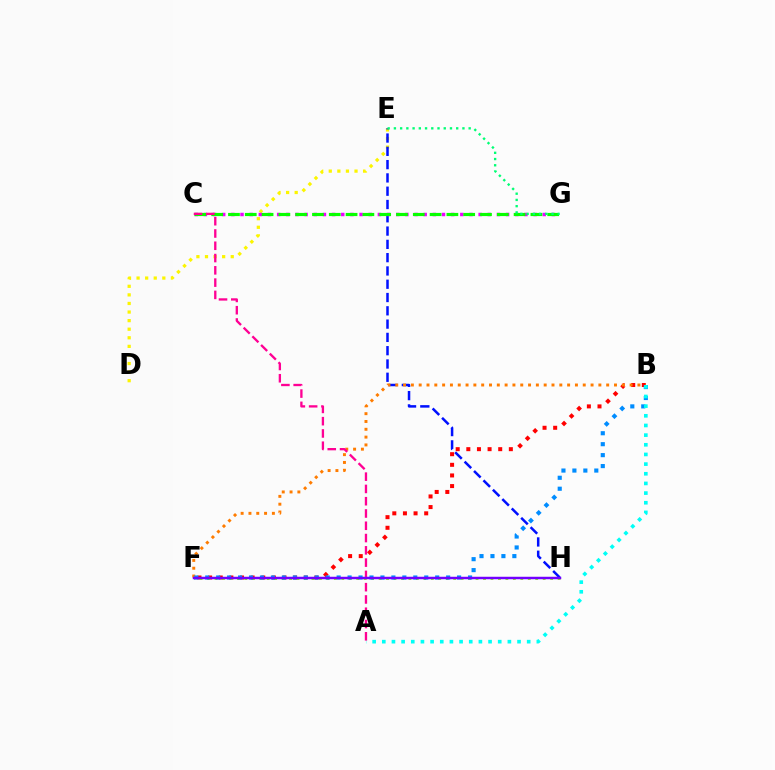{('D', 'E'): [{'color': '#fcf500', 'line_style': 'dotted', 'thickness': 2.33}], ('E', 'H'): [{'color': '#0010ff', 'line_style': 'dashed', 'thickness': 1.81}], ('C', 'G'): [{'color': '#ee00ff', 'line_style': 'dotted', 'thickness': 2.49}, {'color': '#08ff00', 'line_style': 'dashed', 'thickness': 2.28}], ('B', 'F'): [{'color': '#ff0000', 'line_style': 'dotted', 'thickness': 2.89}, {'color': '#ff7c00', 'line_style': 'dotted', 'thickness': 2.12}, {'color': '#008cff', 'line_style': 'dotted', 'thickness': 2.98}], ('F', 'H'): [{'color': '#84ff00', 'line_style': 'dotted', 'thickness': 2.03}, {'color': '#7200ff', 'line_style': 'solid', 'thickness': 1.77}], ('A', 'B'): [{'color': '#00fff6', 'line_style': 'dotted', 'thickness': 2.62}], ('A', 'C'): [{'color': '#ff0094', 'line_style': 'dashed', 'thickness': 1.67}], ('E', 'G'): [{'color': '#00ff74', 'line_style': 'dotted', 'thickness': 1.69}]}